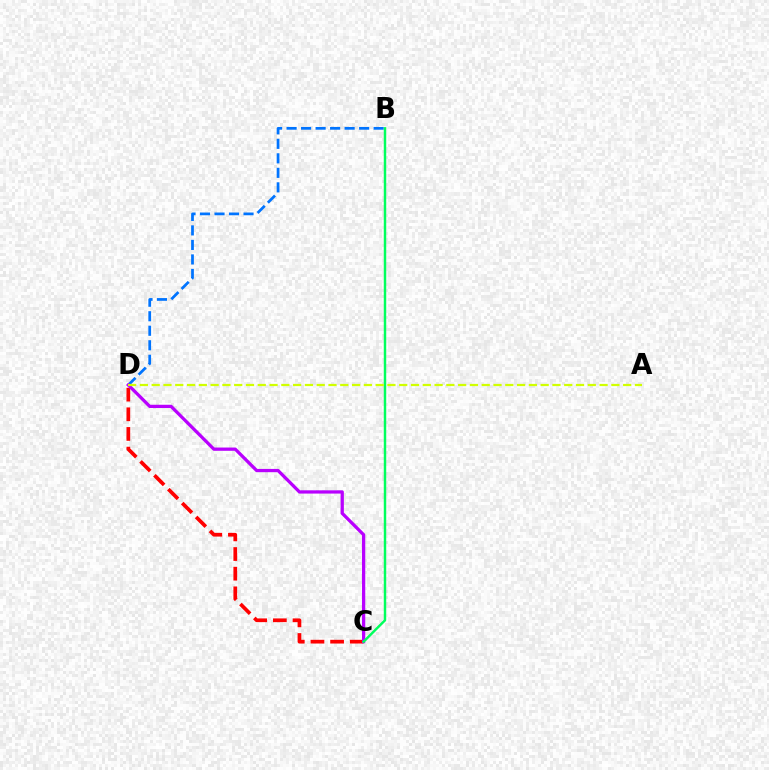{('B', 'D'): [{'color': '#0074ff', 'line_style': 'dashed', 'thickness': 1.97}], ('C', 'D'): [{'color': '#ff0000', 'line_style': 'dashed', 'thickness': 2.67}, {'color': '#b900ff', 'line_style': 'solid', 'thickness': 2.35}], ('B', 'C'): [{'color': '#00ff5c', 'line_style': 'solid', 'thickness': 1.77}], ('A', 'D'): [{'color': '#d1ff00', 'line_style': 'dashed', 'thickness': 1.6}]}